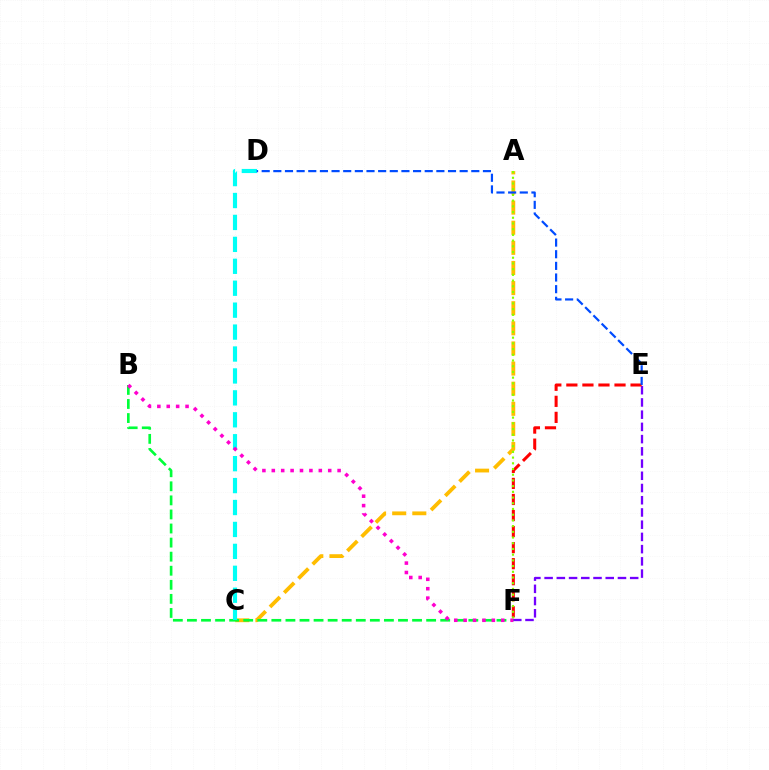{('E', 'F'): [{'color': '#7200ff', 'line_style': 'dashed', 'thickness': 1.66}, {'color': '#ff0000', 'line_style': 'dashed', 'thickness': 2.18}], ('A', 'C'): [{'color': '#ffbd00', 'line_style': 'dashed', 'thickness': 2.73}], ('B', 'F'): [{'color': '#00ff39', 'line_style': 'dashed', 'thickness': 1.91}, {'color': '#ff00cf', 'line_style': 'dotted', 'thickness': 2.55}], ('C', 'D'): [{'color': '#00fff6', 'line_style': 'dashed', 'thickness': 2.98}], ('A', 'F'): [{'color': '#84ff00', 'line_style': 'dotted', 'thickness': 1.55}], ('D', 'E'): [{'color': '#004bff', 'line_style': 'dashed', 'thickness': 1.58}]}